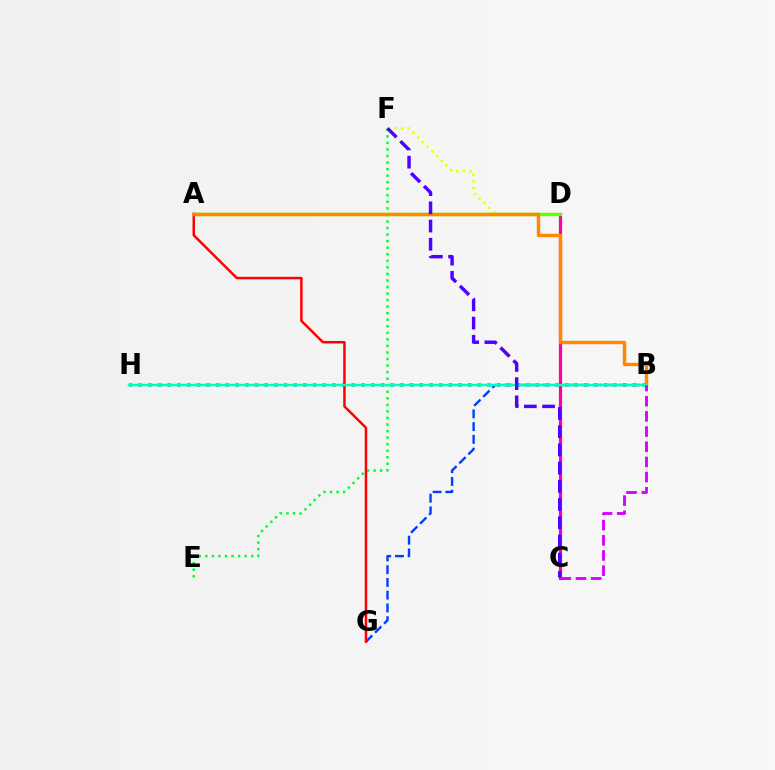{('B', 'G'): [{'color': '#003fff', 'line_style': 'dashed', 'thickness': 1.73}], ('B', 'H'): [{'color': '#00c7ff', 'line_style': 'dotted', 'thickness': 2.63}, {'color': '#00ffaf', 'line_style': 'solid', 'thickness': 1.79}], ('E', 'F'): [{'color': '#00ff27', 'line_style': 'dotted', 'thickness': 1.78}], ('C', 'D'): [{'color': '#ff00a0', 'line_style': 'solid', 'thickness': 2.29}], ('A', 'G'): [{'color': '#ff0000', 'line_style': 'solid', 'thickness': 1.79}], ('D', 'F'): [{'color': '#eeff00', 'line_style': 'dotted', 'thickness': 1.8}], ('A', 'D'): [{'color': '#66ff00', 'line_style': 'solid', 'thickness': 2.43}], ('A', 'B'): [{'color': '#ff8800', 'line_style': 'solid', 'thickness': 2.46}], ('C', 'F'): [{'color': '#4f00ff', 'line_style': 'dashed', 'thickness': 2.47}], ('B', 'C'): [{'color': '#d600ff', 'line_style': 'dashed', 'thickness': 2.06}]}